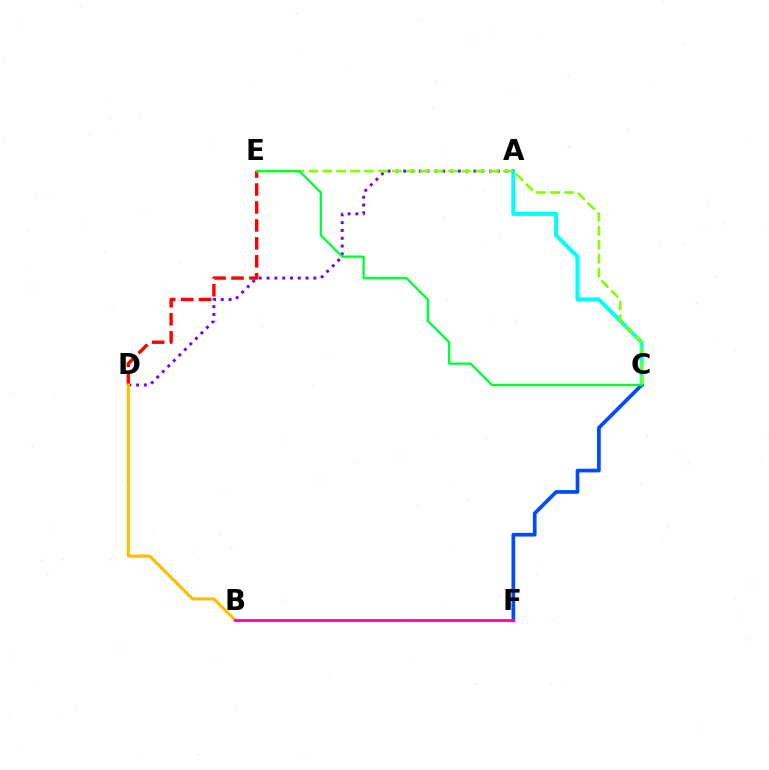{('A', 'C'): [{'color': '#00fff6', 'line_style': 'solid', 'thickness': 2.94}], ('A', 'D'): [{'color': '#7200ff', 'line_style': 'dotted', 'thickness': 2.12}], ('C', 'F'): [{'color': '#004bff', 'line_style': 'solid', 'thickness': 2.66}], ('D', 'E'): [{'color': '#ff0000', 'line_style': 'dashed', 'thickness': 2.44}], ('B', 'D'): [{'color': '#ffbd00', 'line_style': 'solid', 'thickness': 2.22}], ('C', 'E'): [{'color': '#84ff00', 'line_style': 'dashed', 'thickness': 1.89}, {'color': '#00ff39', 'line_style': 'solid', 'thickness': 1.65}], ('B', 'F'): [{'color': '#ff00cf', 'line_style': 'solid', 'thickness': 2.04}]}